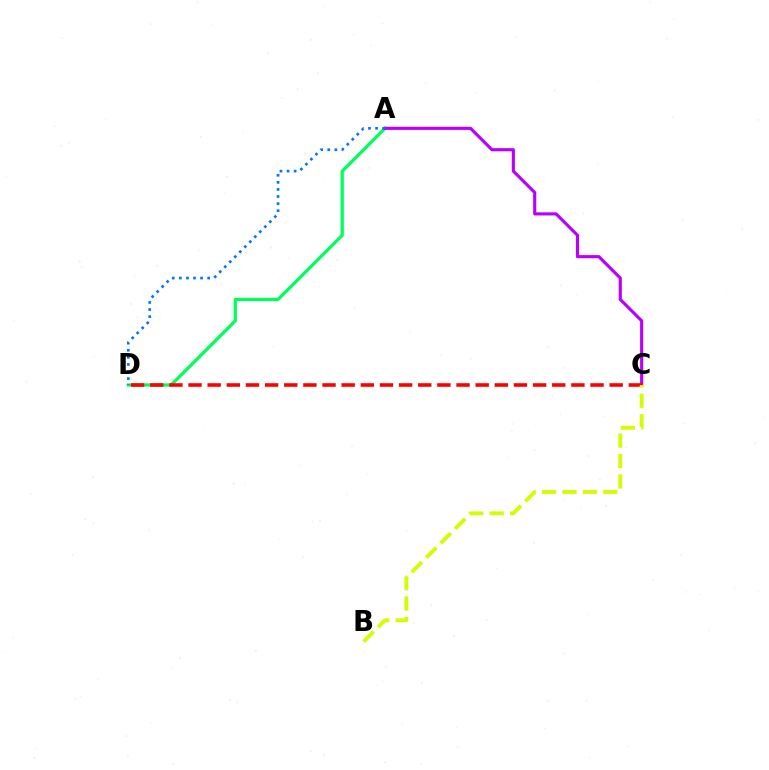{('A', 'D'): [{'color': '#00ff5c', 'line_style': 'solid', 'thickness': 2.35}, {'color': '#0074ff', 'line_style': 'dotted', 'thickness': 1.92}], ('A', 'C'): [{'color': '#b900ff', 'line_style': 'solid', 'thickness': 2.26}], ('C', 'D'): [{'color': '#ff0000', 'line_style': 'dashed', 'thickness': 2.6}], ('B', 'C'): [{'color': '#d1ff00', 'line_style': 'dashed', 'thickness': 2.77}]}